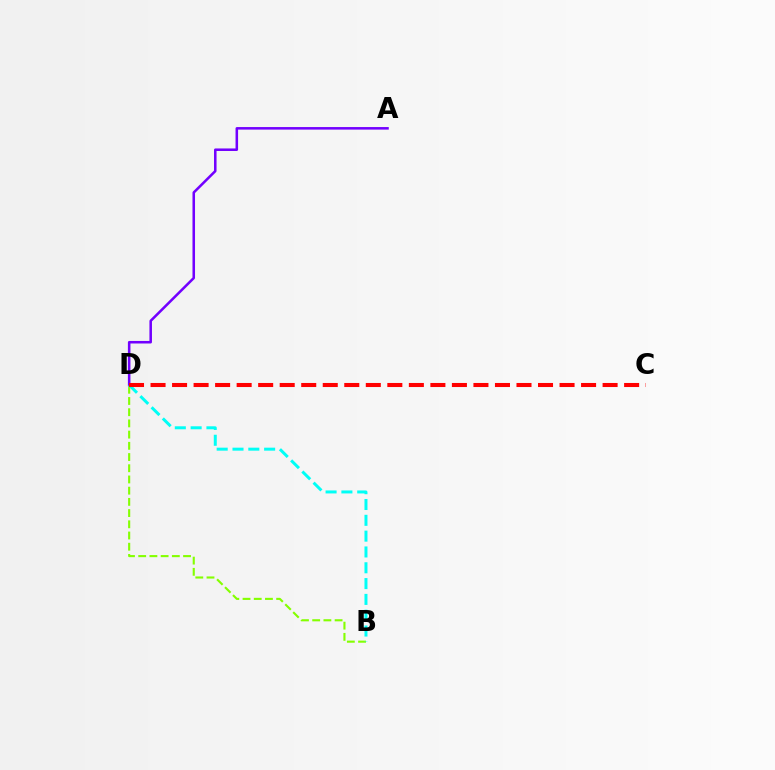{('A', 'D'): [{'color': '#7200ff', 'line_style': 'solid', 'thickness': 1.83}], ('B', 'D'): [{'color': '#84ff00', 'line_style': 'dashed', 'thickness': 1.52}, {'color': '#00fff6', 'line_style': 'dashed', 'thickness': 2.15}], ('C', 'D'): [{'color': '#ff0000', 'line_style': 'dashed', 'thickness': 2.92}]}